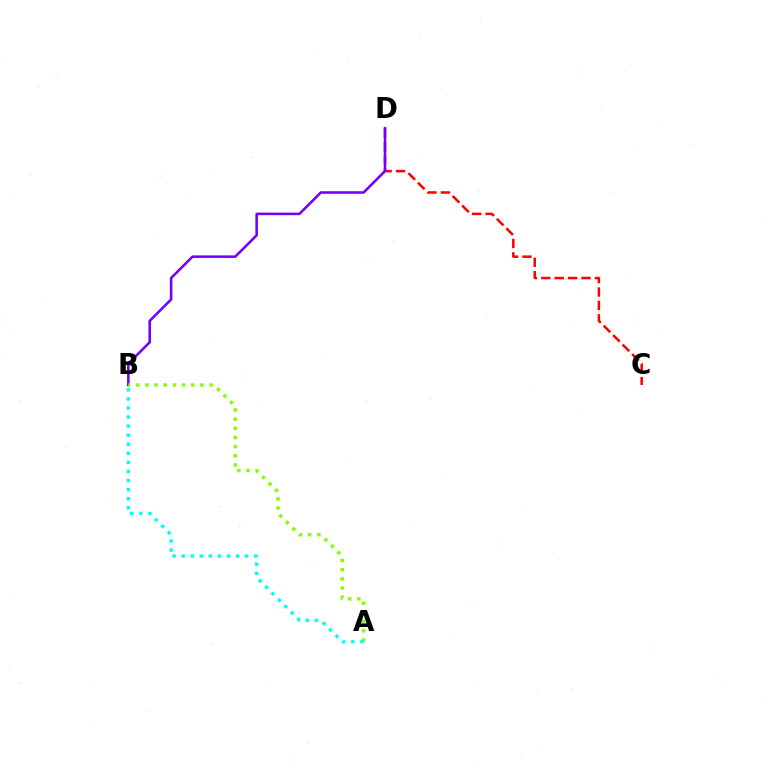{('C', 'D'): [{'color': '#ff0000', 'line_style': 'dashed', 'thickness': 1.82}], ('B', 'D'): [{'color': '#7200ff', 'line_style': 'solid', 'thickness': 1.84}], ('A', 'B'): [{'color': '#84ff00', 'line_style': 'dotted', 'thickness': 2.49}, {'color': '#00fff6', 'line_style': 'dotted', 'thickness': 2.46}]}